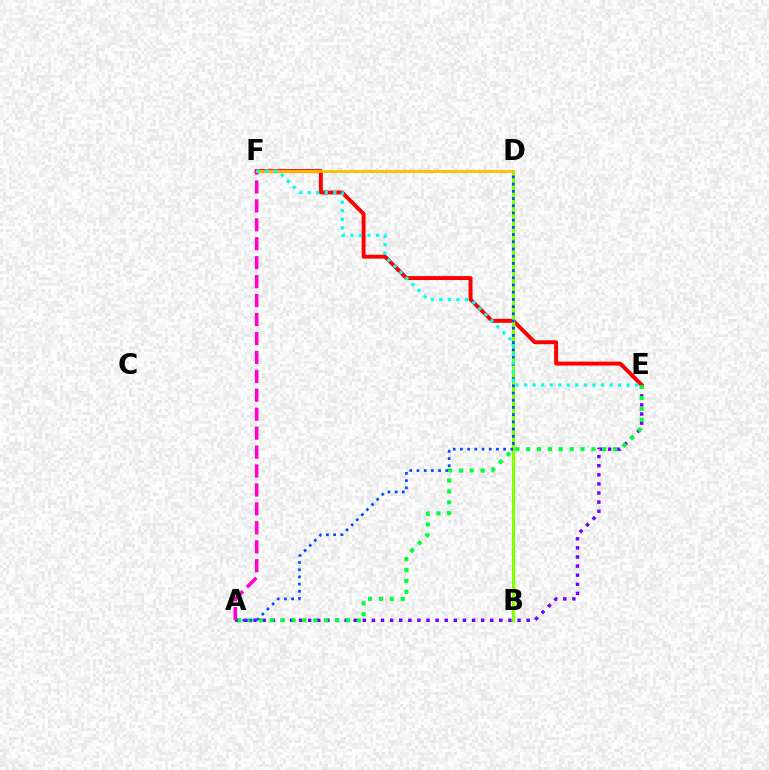{('A', 'E'): [{'color': '#7200ff', 'line_style': 'dotted', 'thickness': 2.47}, {'color': '#00ff39', 'line_style': 'dotted', 'thickness': 2.95}], ('E', 'F'): [{'color': '#ff0000', 'line_style': 'solid', 'thickness': 2.83}, {'color': '#00fff6', 'line_style': 'dotted', 'thickness': 2.32}], ('B', 'D'): [{'color': '#84ff00', 'line_style': 'solid', 'thickness': 2.3}], ('A', 'D'): [{'color': '#004bff', 'line_style': 'dotted', 'thickness': 1.96}], ('A', 'F'): [{'color': '#ff00cf', 'line_style': 'dashed', 'thickness': 2.57}], ('D', 'F'): [{'color': '#ffbd00', 'line_style': 'solid', 'thickness': 2.0}]}